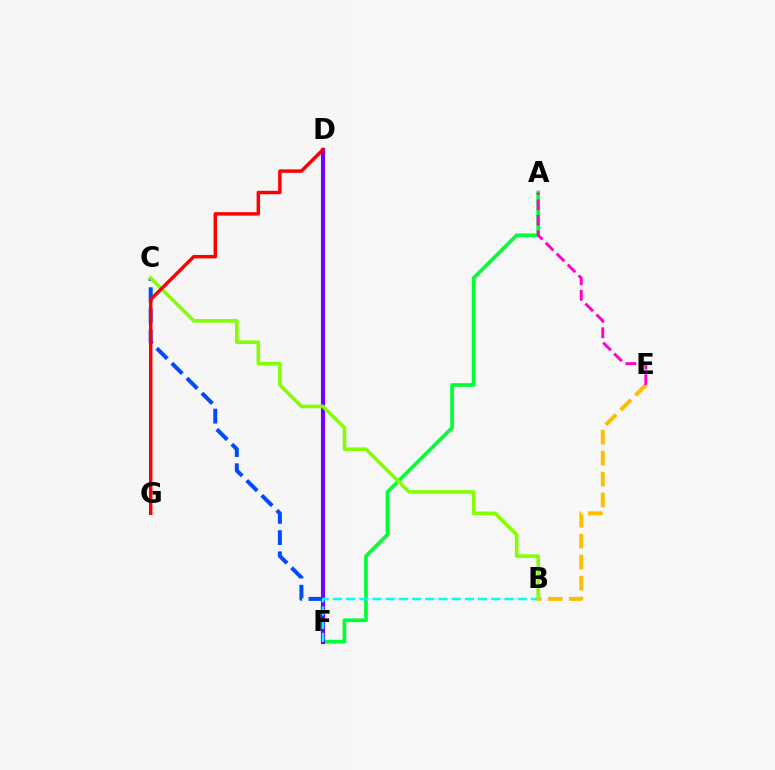{('C', 'F'): [{'color': '#004bff', 'line_style': 'dashed', 'thickness': 2.88}], ('A', 'F'): [{'color': '#00ff39', 'line_style': 'solid', 'thickness': 2.67}], ('D', 'F'): [{'color': '#7200ff', 'line_style': 'solid', 'thickness': 2.97}], ('B', 'F'): [{'color': '#00fff6', 'line_style': 'dashed', 'thickness': 1.79}], ('B', 'C'): [{'color': '#84ff00', 'line_style': 'solid', 'thickness': 2.57}], ('B', 'E'): [{'color': '#ffbd00', 'line_style': 'dashed', 'thickness': 2.84}], ('A', 'E'): [{'color': '#ff00cf', 'line_style': 'dashed', 'thickness': 2.1}], ('D', 'G'): [{'color': '#ff0000', 'line_style': 'solid', 'thickness': 2.49}]}